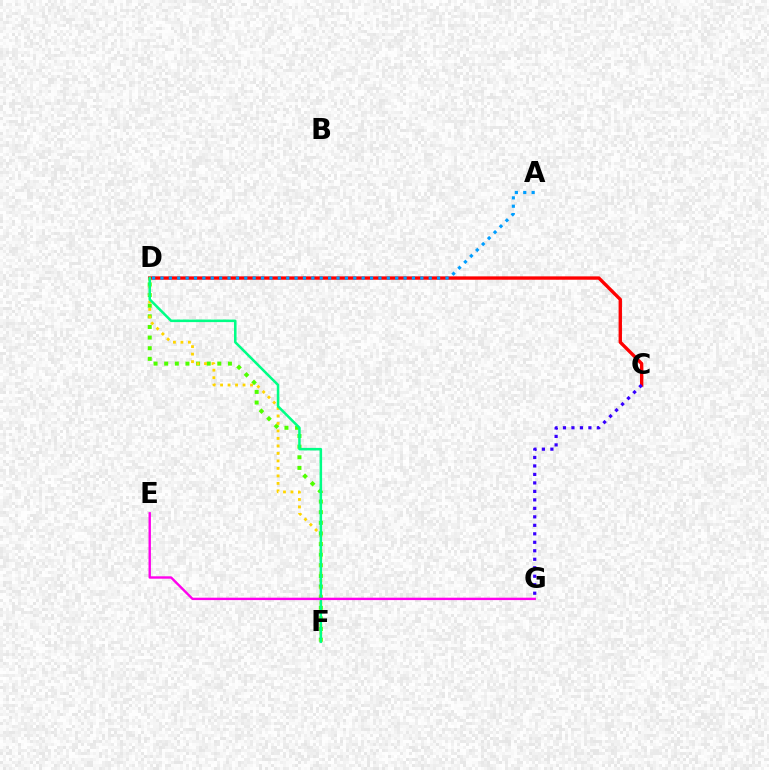{('D', 'F'): [{'color': '#4fff00', 'line_style': 'dotted', 'thickness': 2.89}, {'color': '#ffd500', 'line_style': 'dotted', 'thickness': 2.04}, {'color': '#00ff86', 'line_style': 'solid', 'thickness': 1.83}], ('C', 'D'): [{'color': '#ff0000', 'line_style': 'solid', 'thickness': 2.42}], ('C', 'G'): [{'color': '#3700ff', 'line_style': 'dotted', 'thickness': 2.31}], ('A', 'D'): [{'color': '#009eff', 'line_style': 'dotted', 'thickness': 2.28}], ('E', 'G'): [{'color': '#ff00ed', 'line_style': 'solid', 'thickness': 1.72}]}